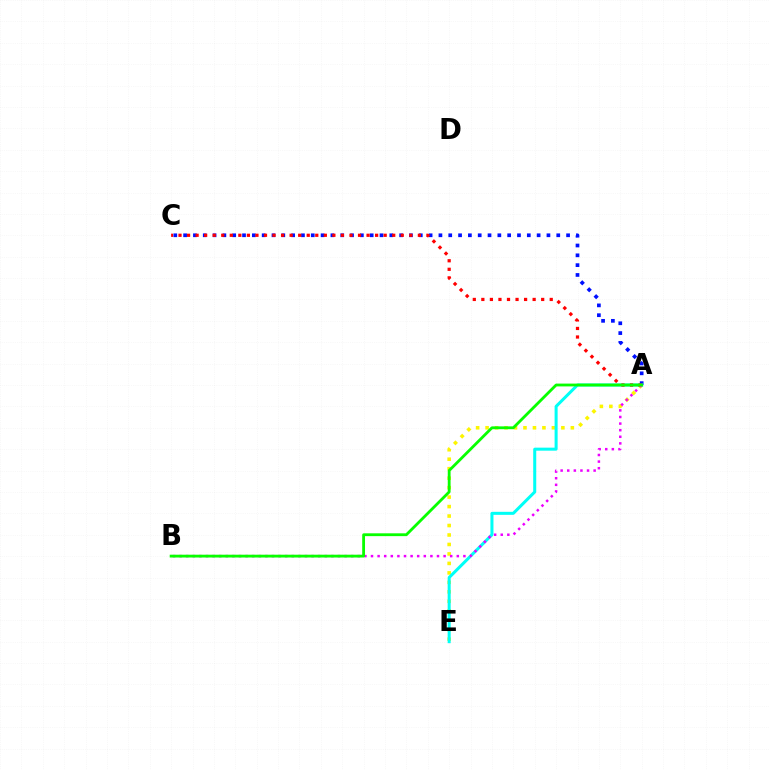{('A', 'E'): [{'color': '#fcf500', 'line_style': 'dotted', 'thickness': 2.57}, {'color': '#00fff6', 'line_style': 'solid', 'thickness': 2.18}], ('A', 'C'): [{'color': '#0010ff', 'line_style': 'dotted', 'thickness': 2.67}, {'color': '#ff0000', 'line_style': 'dotted', 'thickness': 2.32}], ('A', 'B'): [{'color': '#ee00ff', 'line_style': 'dotted', 'thickness': 1.79}, {'color': '#08ff00', 'line_style': 'solid', 'thickness': 2.03}]}